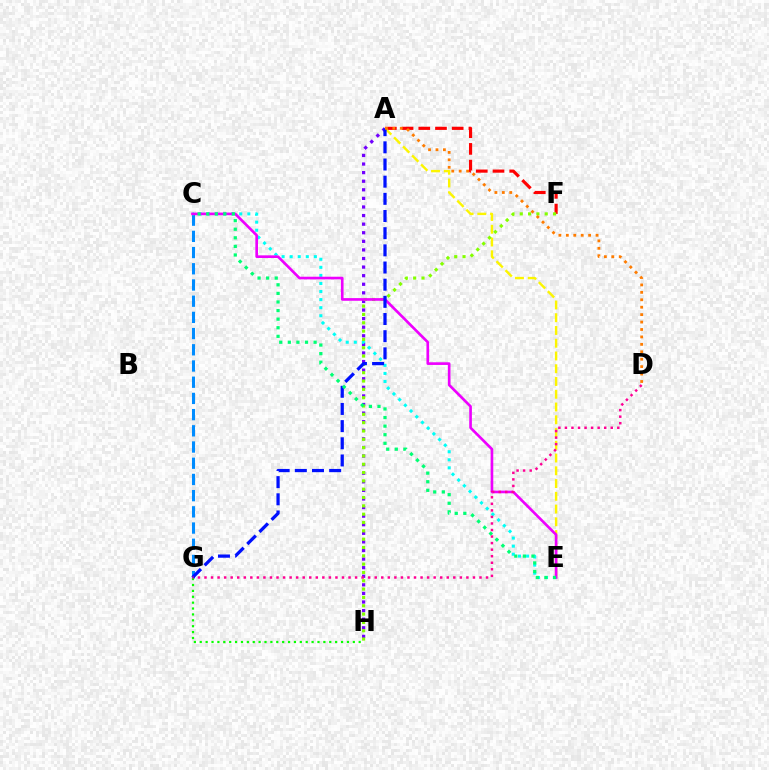{('A', 'F'): [{'color': '#ff0000', 'line_style': 'dashed', 'thickness': 2.27}], ('C', 'G'): [{'color': '#008cff', 'line_style': 'dashed', 'thickness': 2.2}], ('A', 'H'): [{'color': '#7200ff', 'line_style': 'dotted', 'thickness': 2.33}], ('G', 'H'): [{'color': '#08ff00', 'line_style': 'dotted', 'thickness': 1.6}], ('A', 'E'): [{'color': '#fcf500', 'line_style': 'dashed', 'thickness': 1.73}], ('C', 'E'): [{'color': '#00fff6', 'line_style': 'dotted', 'thickness': 2.19}, {'color': '#ee00ff', 'line_style': 'solid', 'thickness': 1.92}, {'color': '#00ff74', 'line_style': 'dotted', 'thickness': 2.33}], ('F', 'H'): [{'color': '#84ff00', 'line_style': 'dotted', 'thickness': 2.26}], ('A', 'G'): [{'color': '#0010ff', 'line_style': 'dashed', 'thickness': 2.33}], ('A', 'D'): [{'color': '#ff7c00', 'line_style': 'dotted', 'thickness': 2.02}], ('D', 'G'): [{'color': '#ff0094', 'line_style': 'dotted', 'thickness': 1.78}]}